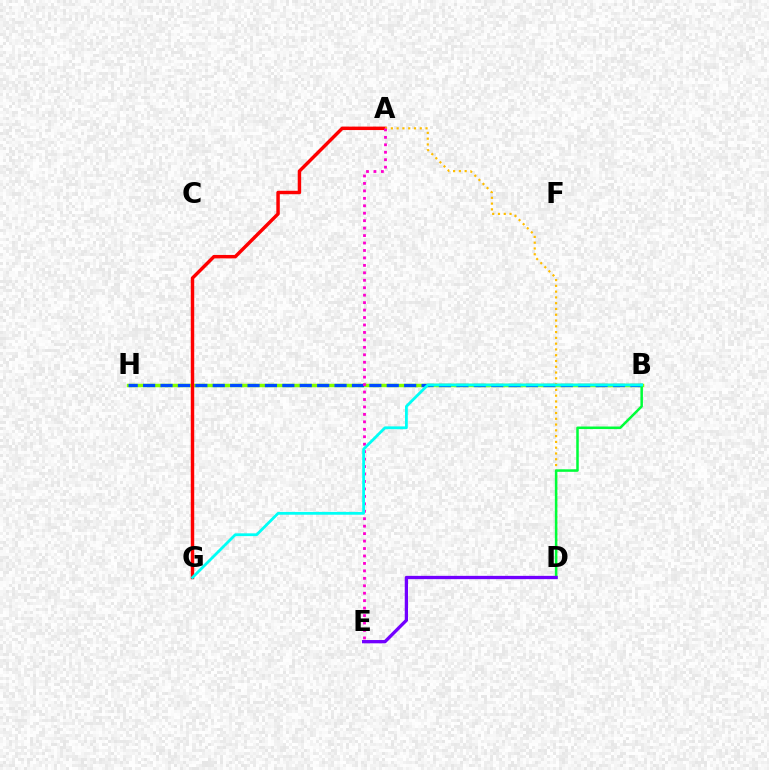{('B', 'H'): [{'color': '#84ff00', 'line_style': 'solid', 'thickness': 2.5}, {'color': '#004bff', 'line_style': 'dashed', 'thickness': 2.36}], ('A', 'G'): [{'color': '#ff0000', 'line_style': 'solid', 'thickness': 2.48}], ('A', 'D'): [{'color': '#ffbd00', 'line_style': 'dotted', 'thickness': 1.57}], ('A', 'E'): [{'color': '#ff00cf', 'line_style': 'dotted', 'thickness': 2.02}], ('B', 'D'): [{'color': '#00ff39', 'line_style': 'solid', 'thickness': 1.81}], ('B', 'G'): [{'color': '#00fff6', 'line_style': 'solid', 'thickness': 2.01}], ('D', 'E'): [{'color': '#7200ff', 'line_style': 'solid', 'thickness': 2.37}]}